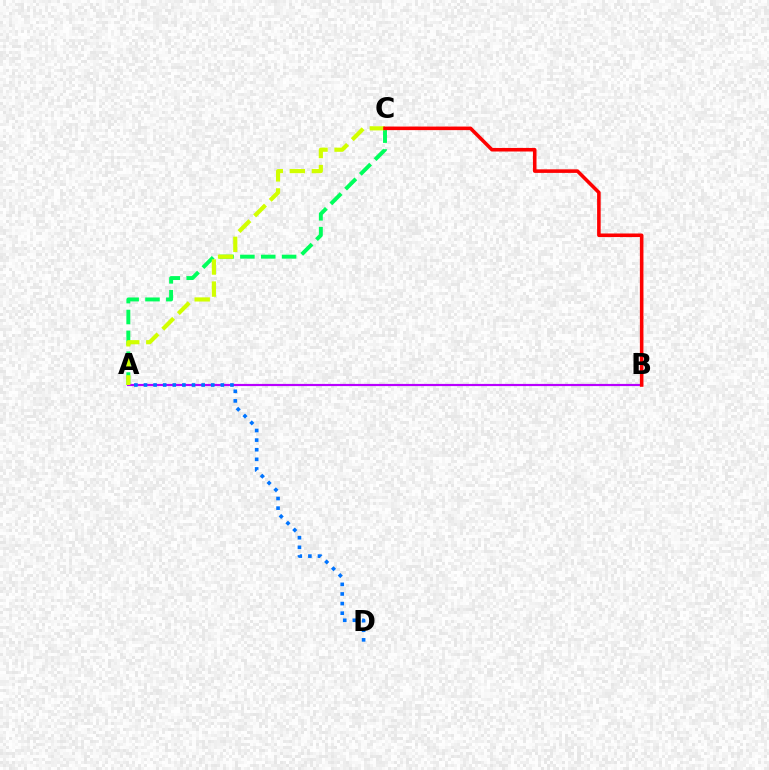{('A', 'C'): [{'color': '#00ff5c', 'line_style': 'dashed', 'thickness': 2.83}, {'color': '#d1ff00', 'line_style': 'dashed', 'thickness': 2.99}], ('A', 'B'): [{'color': '#b900ff', 'line_style': 'solid', 'thickness': 1.57}], ('A', 'D'): [{'color': '#0074ff', 'line_style': 'dotted', 'thickness': 2.61}], ('B', 'C'): [{'color': '#ff0000', 'line_style': 'solid', 'thickness': 2.57}]}